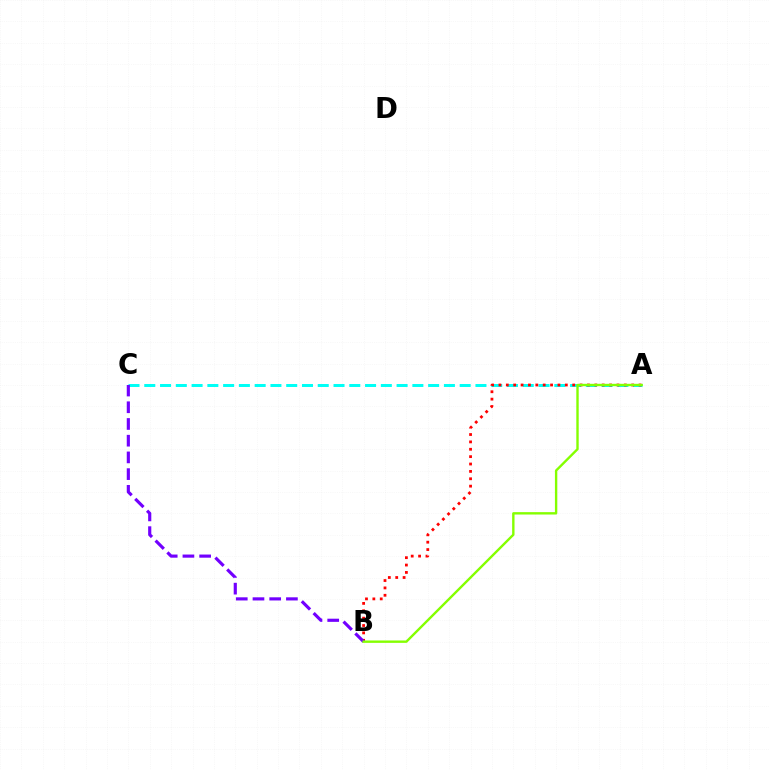{('A', 'C'): [{'color': '#00fff6', 'line_style': 'dashed', 'thickness': 2.14}], ('A', 'B'): [{'color': '#ff0000', 'line_style': 'dotted', 'thickness': 2.0}, {'color': '#84ff00', 'line_style': 'solid', 'thickness': 1.71}], ('B', 'C'): [{'color': '#7200ff', 'line_style': 'dashed', 'thickness': 2.27}]}